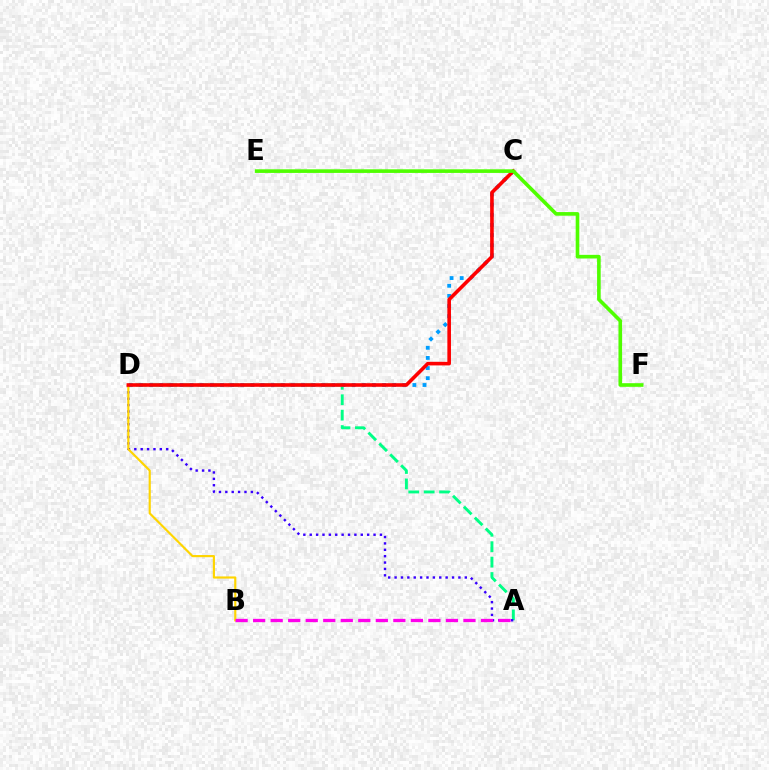{('A', 'D'): [{'color': '#00ff86', 'line_style': 'dashed', 'thickness': 2.09}, {'color': '#3700ff', 'line_style': 'dotted', 'thickness': 1.73}], ('B', 'D'): [{'color': '#ffd500', 'line_style': 'solid', 'thickness': 1.56}], ('A', 'B'): [{'color': '#ff00ed', 'line_style': 'dashed', 'thickness': 2.38}], ('C', 'D'): [{'color': '#009eff', 'line_style': 'dotted', 'thickness': 2.75}, {'color': '#ff0000', 'line_style': 'solid', 'thickness': 2.59}], ('E', 'F'): [{'color': '#4fff00', 'line_style': 'solid', 'thickness': 2.61}]}